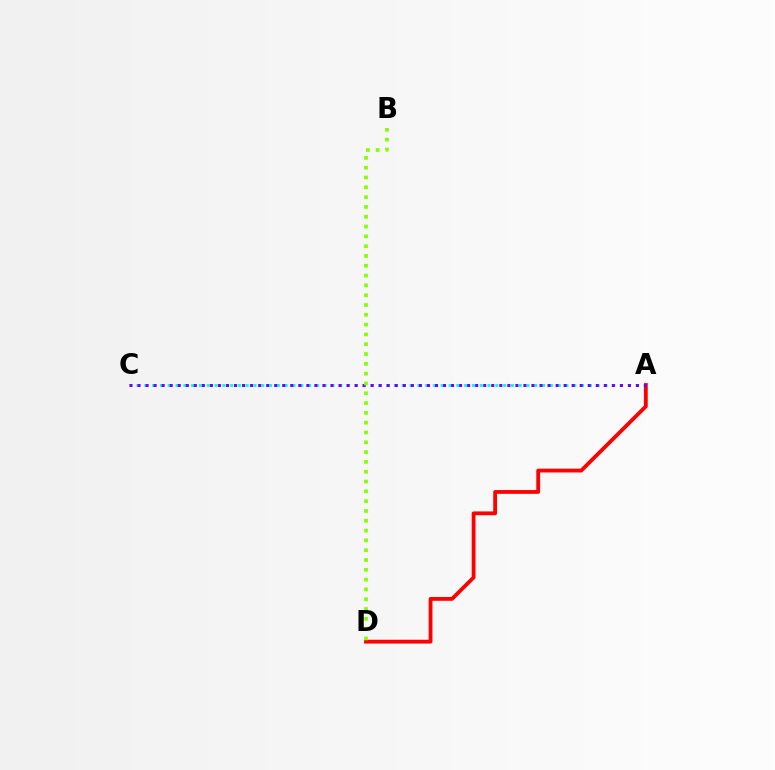{('A', 'C'): [{'color': '#00fff6', 'line_style': 'dotted', 'thickness': 2.12}, {'color': '#7200ff', 'line_style': 'dotted', 'thickness': 2.18}], ('A', 'D'): [{'color': '#ff0000', 'line_style': 'solid', 'thickness': 2.74}], ('B', 'D'): [{'color': '#84ff00', 'line_style': 'dotted', 'thickness': 2.66}]}